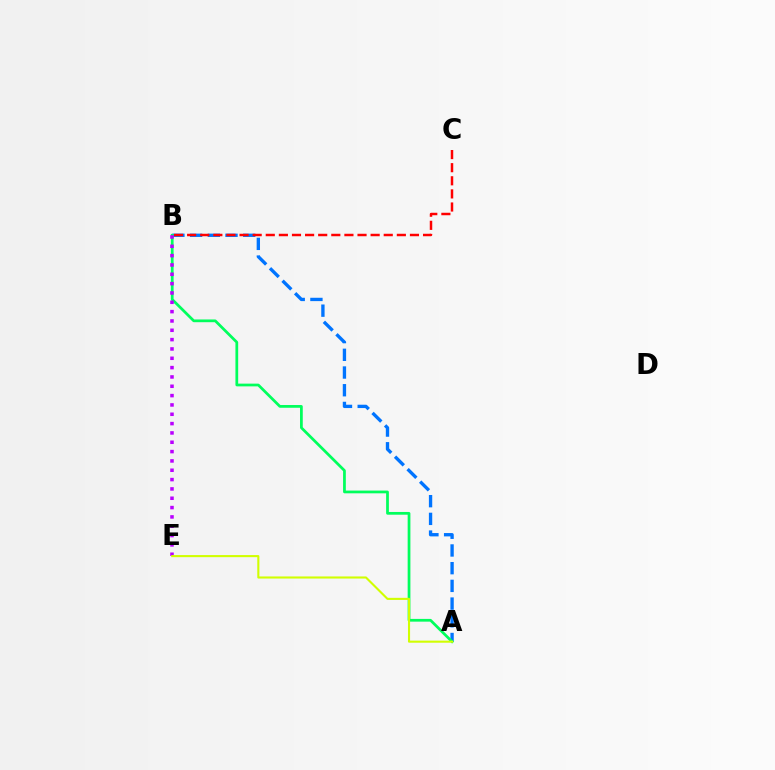{('A', 'B'): [{'color': '#0074ff', 'line_style': 'dashed', 'thickness': 2.41}, {'color': '#00ff5c', 'line_style': 'solid', 'thickness': 1.97}], ('B', 'C'): [{'color': '#ff0000', 'line_style': 'dashed', 'thickness': 1.78}], ('B', 'E'): [{'color': '#b900ff', 'line_style': 'dotted', 'thickness': 2.54}], ('A', 'E'): [{'color': '#d1ff00', 'line_style': 'solid', 'thickness': 1.51}]}